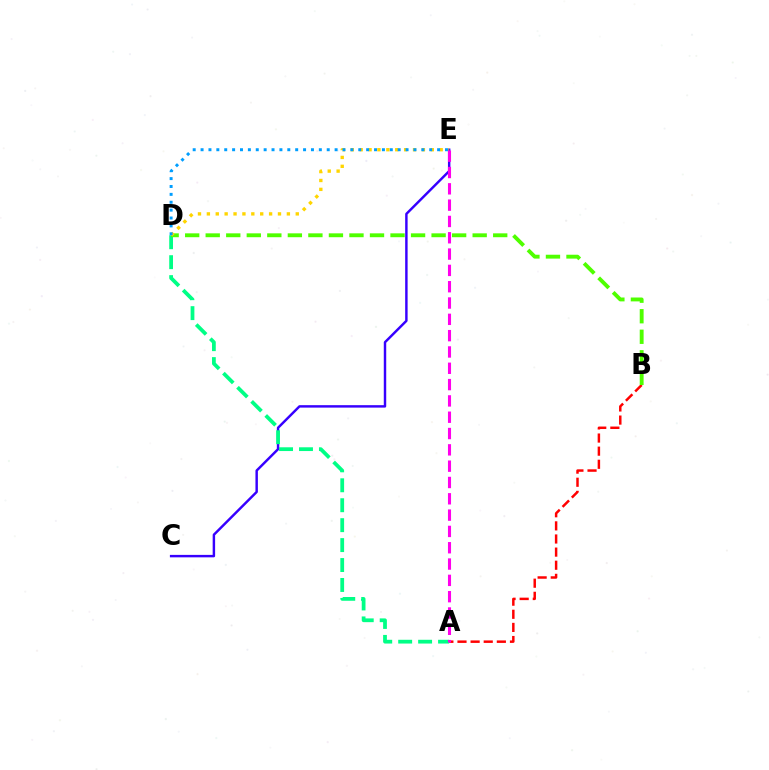{('C', 'E'): [{'color': '#3700ff', 'line_style': 'solid', 'thickness': 1.76}], ('A', 'B'): [{'color': '#ff0000', 'line_style': 'dashed', 'thickness': 1.78}], ('A', 'D'): [{'color': '#00ff86', 'line_style': 'dashed', 'thickness': 2.71}], ('B', 'D'): [{'color': '#4fff00', 'line_style': 'dashed', 'thickness': 2.79}], ('D', 'E'): [{'color': '#ffd500', 'line_style': 'dotted', 'thickness': 2.42}, {'color': '#009eff', 'line_style': 'dotted', 'thickness': 2.14}], ('A', 'E'): [{'color': '#ff00ed', 'line_style': 'dashed', 'thickness': 2.22}]}